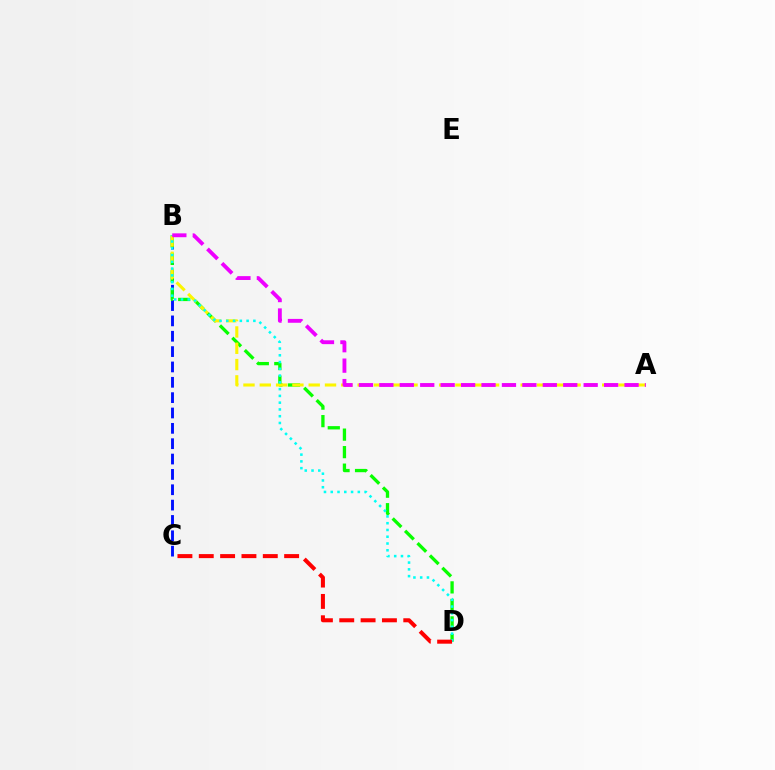{('B', 'C'): [{'color': '#0010ff', 'line_style': 'dashed', 'thickness': 2.09}], ('B', 'D'): [{'color': '#08ff00', 'line_style': 'dashed', 'thickness': 2.38}, {'color': '#00fff6', 'line_style': 'dotted', 'thickness': 1.84}], ('A', 'B'): [{'color': '#fcf500', 'line_style': 'dashed', 'thickness': 2.21}, {'color': '#ee00ff', 'line_style': 'dashed', 'thickness': 2.78}], ('C', 'D'): [{'color': '#ff0000', 'line_style': 'dashed', 'thickness': 2.9}]}